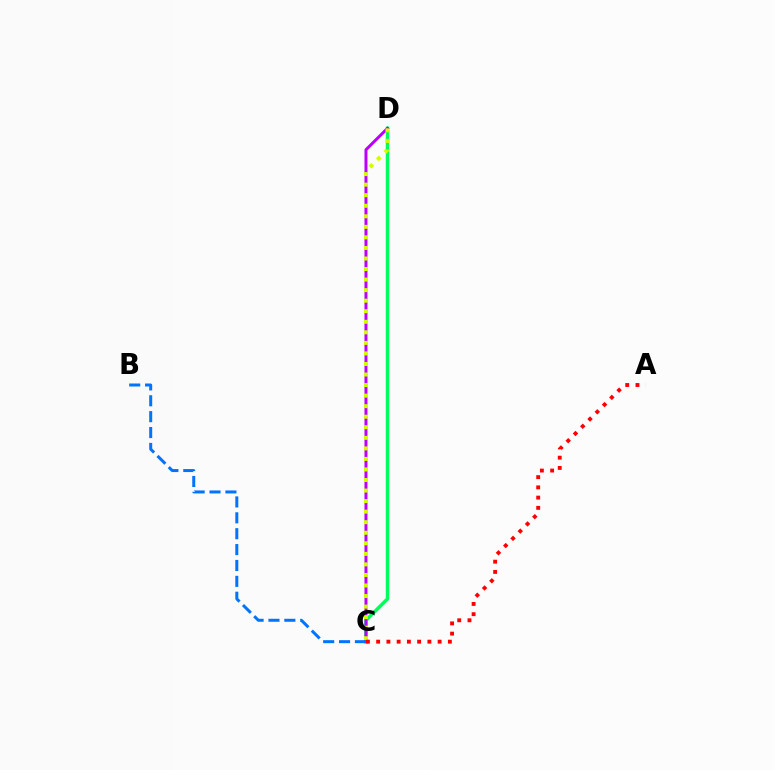{('C', 'D'): [{'color': '#00ff5c', 'line_style': 'solid', 'thickness': 2.49}, {'color': '#b900ff', 'line_style': 'solid', 'thickness': 2.15}, {'color': '#d1ff00', 'line_style': 'dotted', 'thickness': 2.87}], ('A', 'C'): [{'color': '#ff0000', 'line_style': 'dotted', 'thickness': 2.78}], ('B', 'C'): [{'color': '#0074ff', 'line_style': 'dashed', 'thickness': 2.16}]}